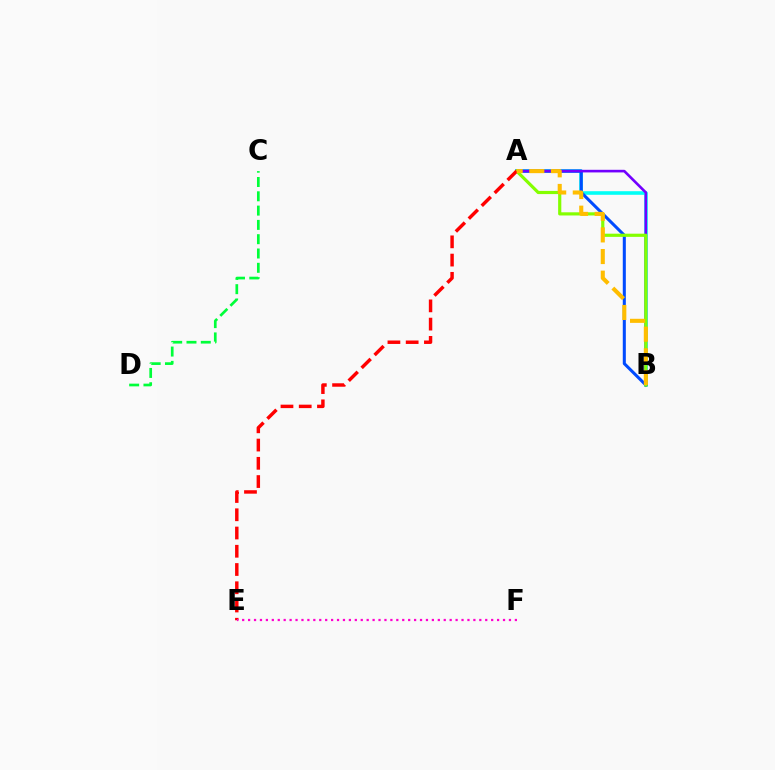{('A', 'B'): [{'color': '#00fff6', 'line_style': 'solid', 'thickness': 2.57}, {'color': '#004bff', 'line_style': 'solid', 'thickness': 2.19}, {'color': '#7200ff', 'line_style': 'solid', 'thickness': 1.89}, {'color': '#84ff00', 'line_style': 'solid', 'thickness': 2.28}, {'color': '#ffbd00', 'line_style': 'dashed', 'thickness': 2.94}], ('A', 'E'): [{'color': '#ff0000', 'line_style': 'dashed', 'thickness': 2.48}], ('E', 'F'): [{'color': '#ff00cf', 'line_style': 'dotted', 'thickness': 1.61}], ('C', 'D'): [{'color': '#00ff39', 'line_style': 'dashed', 'thickness': 1.94}]}